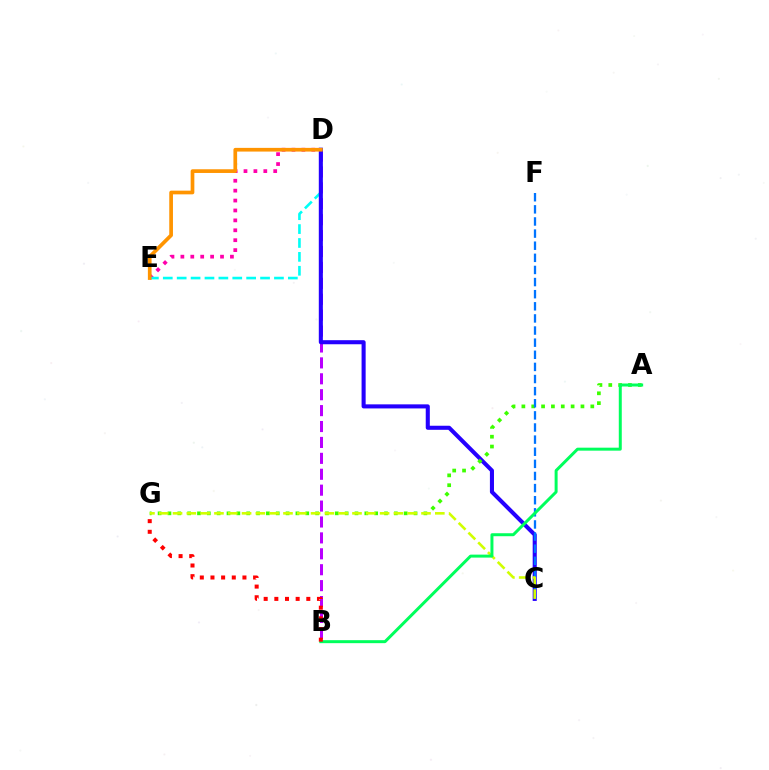{('D', 'E'): [{'color': '#ff00ac', 'line_style': 'dotted', 'thickness': 2.69}, {'color': '#00fff6', 'line_style': 'dashed', 'thickness': 1.89}, {'color': '#ff9400', 'line_style': 'solid', 'thickness': 2.66}], ('B', 'D'): [{'color': '#b900ff', 'line_style': 'dashed', 'thickness': 2.16}], ('C', 'D'): [{'color': '#2500ff', 'line_style': 'solid', 'thickness': 2.93}], ('A', 'G'): [{'color': '#3dff00', 'line_style': 'dotted', 'thickness': 2.67}], ('C', 'F'): [{'color': '#0074ff', 'line_style': 'dashed', 'thickness': 1.65}], ('C', 'G'): [{'color': '#d1ff00', 'line_style': 'dashed', 'thickness': 1.88}], ('A', 'B'): [{'color': '#00ff5c', 'line_style': 'solid', 'thickness': 2.15}], ('B', 'G'): [{'color': '#ff0000', 'line_style': 'dotted', 'thickness': 2.9}]}